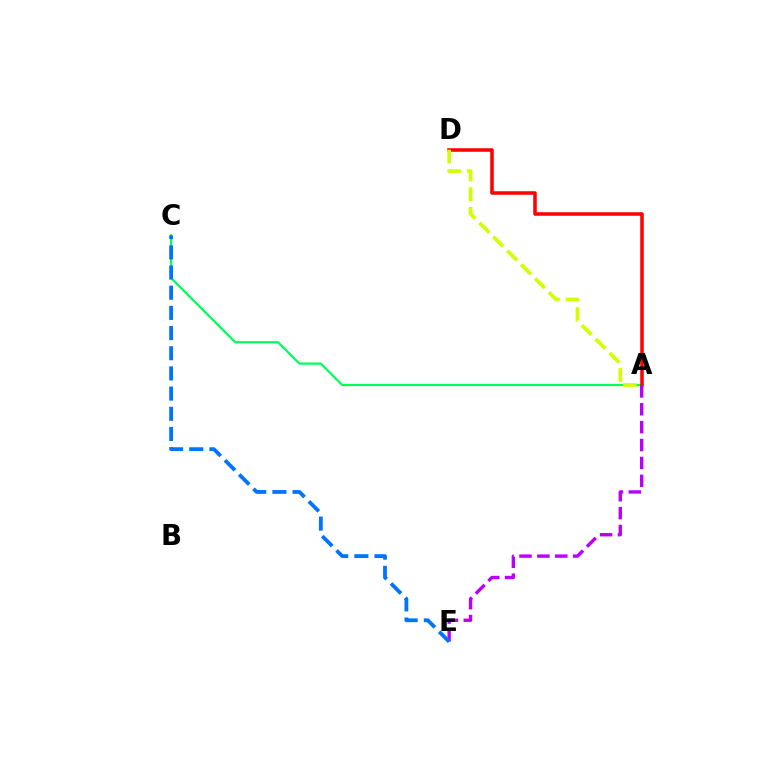{('A', 'C'): [{'color': '#00ff5c', 'line_style': 'solid', 'thickness': 1.59}], ('A', 'D'): [{'color': '#ff0000', 'line_style': 'solid', 'thickness': 2.55}, {'color': '#d1ff00', 'line_style': 'dashed', 'thickness': 2.67}], ('A', 'E'): [{'color': '#b900ff', 'line_style': 'dashed', 'thickness': 2.43}], ('C', 'E'): [{'color': '#0074ff', 'line_style': 'dashed', 'thickness': 2.74}]}